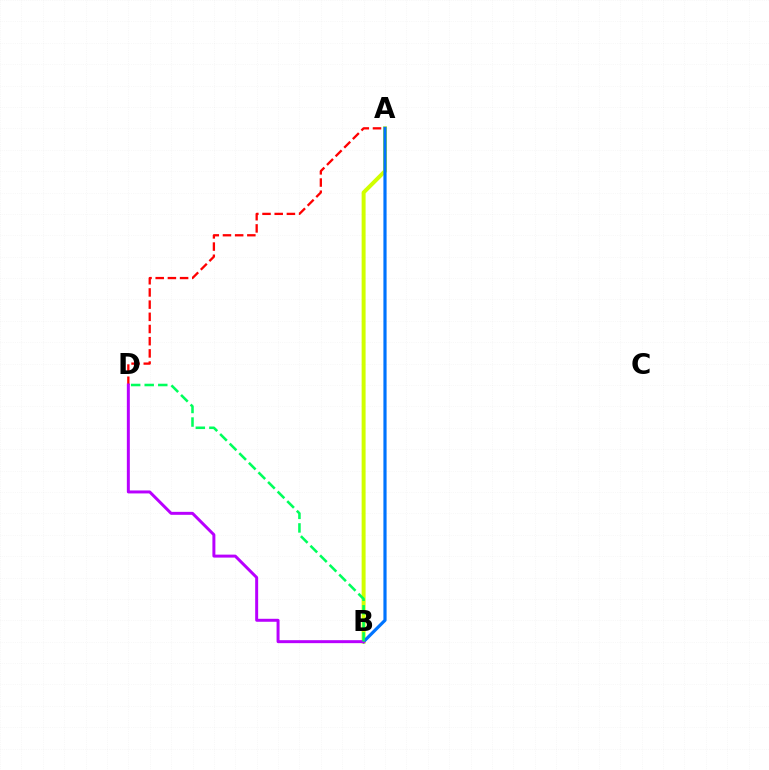{('A', 'B'): [{'color': '#d1ff00', 'line_style': 'solid', 'thickness': 2.86}, {'color': '#0074ff', 'line_style': 'solid', 'thickness': 2.29}], ('A', 'D'): [{'color': '#ff0000', 'line_style': 'dashed', 'thickness': 1.66}], ('B', 'D'): [{'color': '#b900ff', 'line_style': 'solid', 'thickness': 2.14}, {'color': '#00ff5c', 'line_style': 'dashed', 'thickness': 1.84}]}